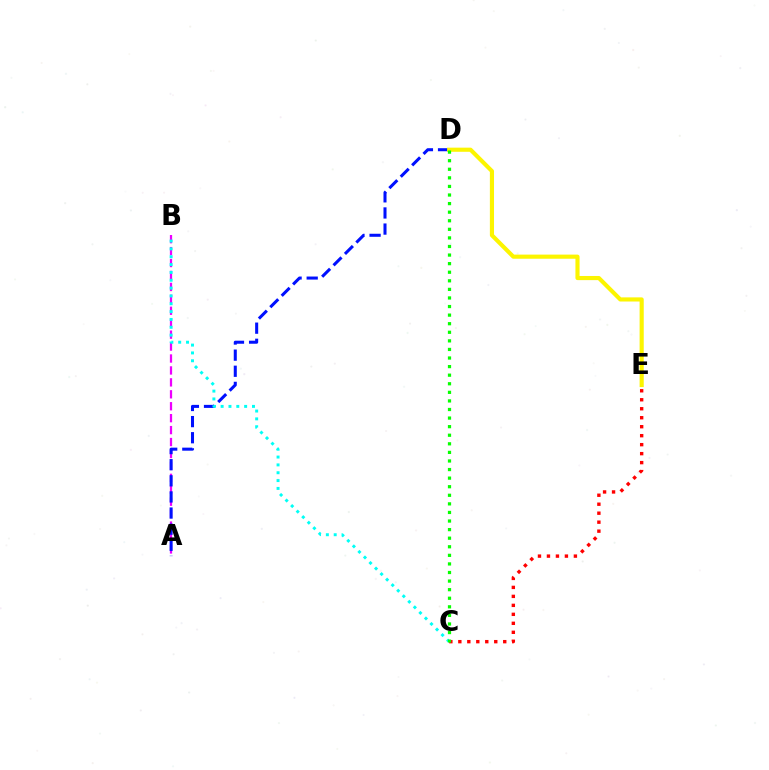{('A', 'B'): [{'color': '#ee00ff', 'line_style': 'dashed', 'thickness': 1.62}], ('A', 'D'): [{'color': '#0010ff', 'line_style': 'dashed', 'thickness': 2.19}], ('B', 'C'): [{'color': '#00fff6', 'line_style': 'dotted', 'thickness': 2.13}], ('D', 'E'): [{'color': '#fcf500', 'line_style': 'solid', 'thickness': 2.97}], ('C', 'E'): [{'color': '#ff0000', 'line_style': 'dotted', 'thickness': 2.44}], ('C', 'D'): [{'color': '#08ff00', 'line_style': 'dotted', 'thickness': 2.33}]}